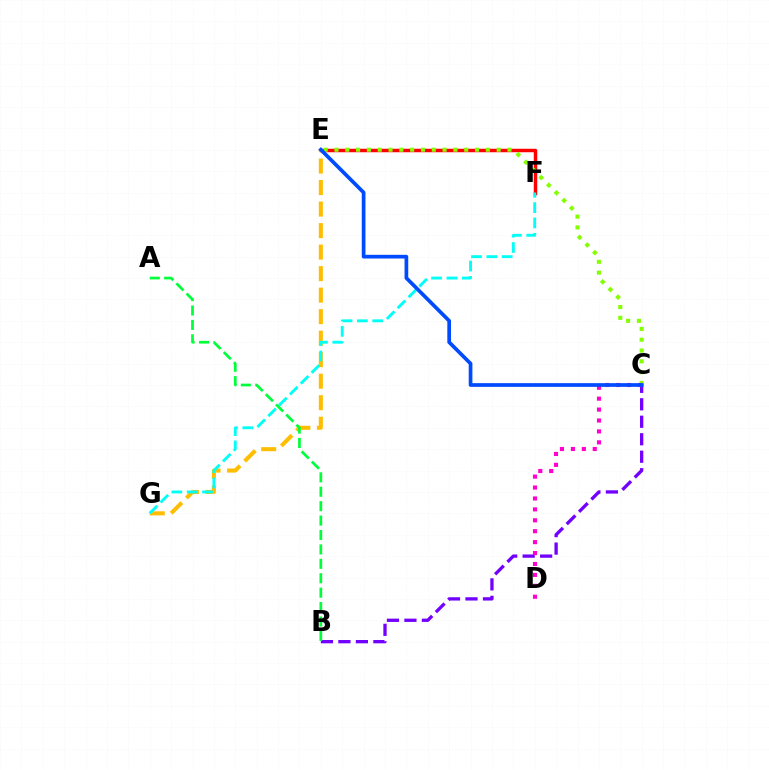{('E', 'F'): [{'color': '#ff0000', 'line_style': 'solid', 'thickness': 2.51}], ('B', 'C'): [{'color': '#7200ff', 'line_style': 'dashed', 'thickness': 2.37}], ('C', 'E'): [{'color': '#84ff00', 'line_style': 'dotted', 'thickness': 2.94}, {'color': '#004bff', 'line_style': 'solid', 'thickness': 2.66}], ('E', 'G'): [{'color': '#ffbd00', 'line_style': 'dashed', 'thickness': 2.92}], ('C', 'D'): [{'color': '#ff00cf', 'line_style': 'dotted', 'thickness': 2.97}], ('F', 'G'): [{'color': '#00fff6', 'line_style': 'dashed', 'thickness': 2.08}], ('A', 'B'): [{'color': '#00ff39', 'line_style': 'dashed', 'thickness': 1.96}]}